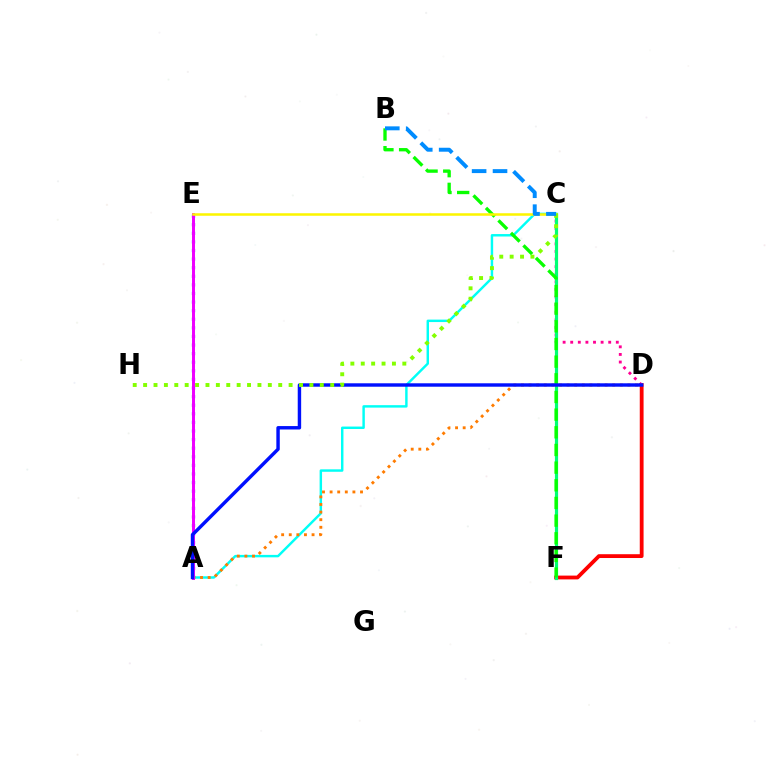{('D', 'F'): [{'color': '#ff0000', 'line_style': 'solid', 'thickness': 2.74}], ('A', 'E'): [{'color': '#7200ff', 'line_style': 'dotted', 'thickness': 2.34}, {'color': '#ee00ff', 'line_style': 'solid', 'thickness': 2.14}], ('C', 'D'): [{'color': '#ff0094', 'line_style': 'dotted', 'thickness': 2.06}], ('A', 'C'): [{'color': '#00fff6', 'line_style': 'solid', 'thickness': 1.76}], ('A', 'D'): [{'color': '#ff7c00', 'line_style': 'dotted', 'thickness': 2.07}, {'color': '#0010ff', 'line_style': 'solid', 'thickness': 2.47}], ('C', 'F'): [{'color': '#00ff74', 'line_style': 'solid', 'thickness': 2.3}], ('B', 'F'): [{'color': '#08ff00', 'line_style': 'dashed', 'thickness': 2.4}], ('C', 'E'): [{'color': '#fcf500', 'line_style': 'solid', 'thickness': 1.82}], ('C', 'H'): [{'color': '#84ff00', 'line_style': 'dotted', 'thickness': 2.82}], ('B', 'C'): [{'color': '#008cff', 'line_style': 'dashed', 'thickness': 2.84}]}